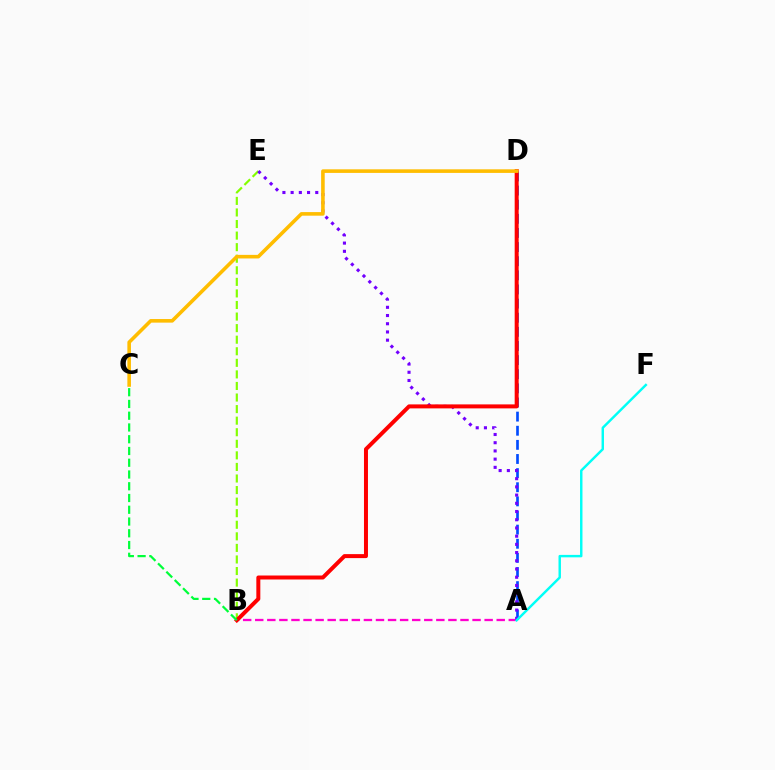{('B', 'E'): [{'color': '#84ff00', 'line_style': 'dashed', 'thickness': 1.57}], ('A', 'D'): [{'color': '#004bff', 'line_style': 'dashed', 'thickness': 1.92}], ('A', 'B'): [{'color': '#ff00cf', 'line_style': 'dashed', 'thickness': 1.64}], ('A', 'E'): [{'color': '#7200ff', 'line_style': 'dotted', 'thickness': 2.23}], ('B', 'D'): [{'color': '#ff0000', 'line_style': 'solid', 'thickness': 2.87}], ('B', 'C'): [{'color': '#00ff39', 'line_style': 'dashed', 'thickness': 1.6}], ('A', 'F'): [{'color': '#00fff6', 'line_style': 'solid', 'thickness': 1.75}], ('C', 'D'): [{'color': '#ffbd00', 'line_style': 'solid', 'thickness': 2.59}]}